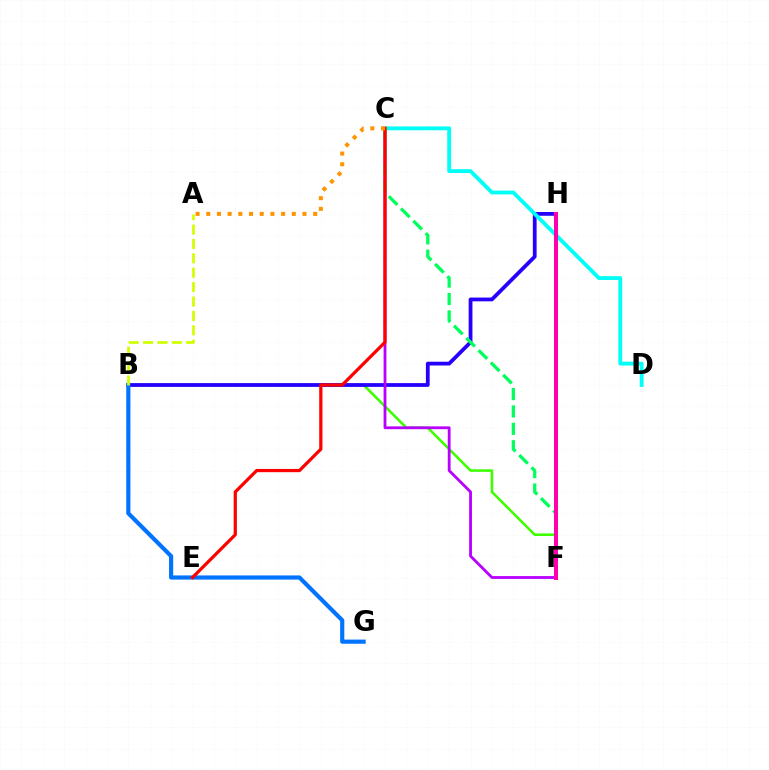{('B', 'F'): [{'color': '#3dff00', 'line_style': 'solid', 'thickness': 1.86}], ('B', 'H'): [{'color': '#2500ff', 'line_style': 'solid', 'thickness': 2.72}], ('C', 'F'): [{'color': '#b900ff', 'line_style': 'solid', 'thickness': 2.02}, {'color': '#00ff5c', 'line_style': 'dashed', 'thickness': 2.36}], ('B', 'G'): [{'color': '#0074ff', 'line_style': 'solid', 'thickness': 2.99}], ('C', 'D'): [{'color': '#00fff6', 'line_style': 'solid', 'thickness': 2.77}], ('A', 'B'): [{'color': '#d1ff00', 'line_style': 'dashed', 'thickness': 1.96}], ('C', 'E'): [{'color': '#ff0000', 'line_style': 'solid', 'thickness': 2.33}], ('F', 'H'): [{'color': '#ff00ac', 'line_style': 'solid', 'thickness': 2.89}], ('A', 'C'): [{'color': '#ff9400', 'line_style': 'dotted', 'thickness': 2.9}]}